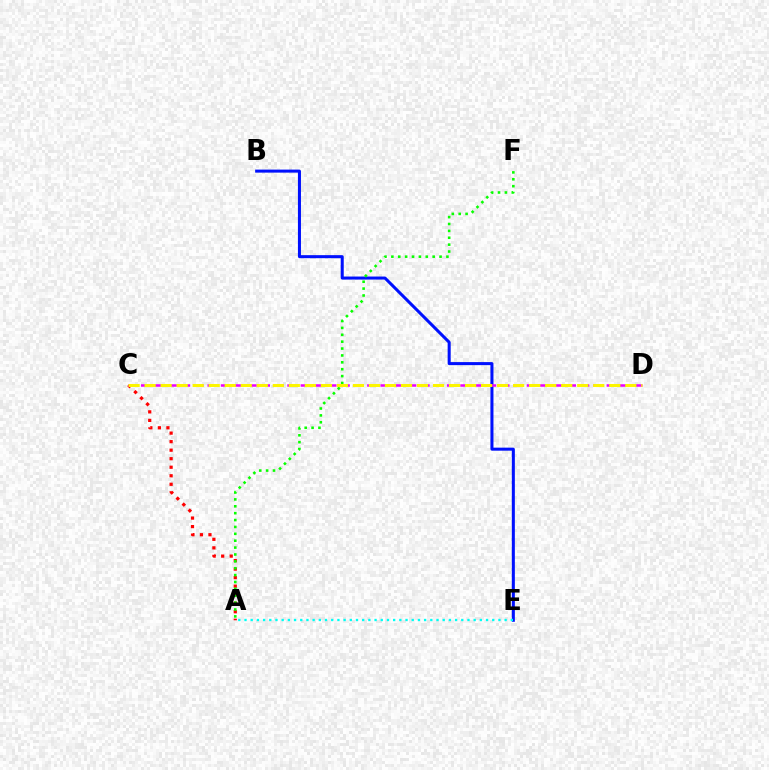{('B', 'E'): [{'color': '#0010ff', 'line_style': 'solid', 'thickness': 2.18}], ('A', 'C'): [{'color': '#ff0000', 'line_style': 'dotted', 'thickness': 2.32}], ('A', 'F'): [{'color': '#08ff00', 'line_style': 'dotted', 'thickness': 1.87}], ('A', 'E'): [{'color': '#00fff6', 'line_style': 'dotted', 'thickness': 1.68}], ('C', 'D'): [{'color': '#ee00ff', 'line_style': 'dashed', 'thickness': 1.81}, {'color': '#fcf500', 'line_style': 'dashed', 'thickness': 2.18}]}